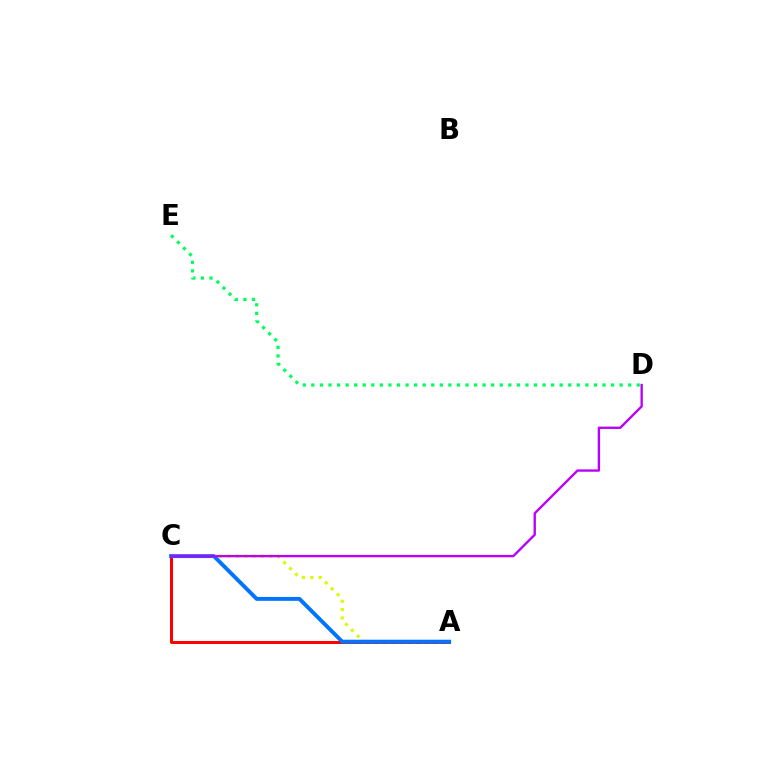{('A', 'C'): [{'color': '#ff0000', 'line_style': 'solid', 'thickness': 2.17}, {'color': '#d1ff00', 'line_style': 'dotted', 'thickness': 2.26}, {'color': '#0074ff', 'line_style': 'solid', 'thickness': 2.82}], ('D', 'E'): [{'color': '#00ff5c', 'line_style': 'dotted', 'thickness': 2.33}], ('C', 'D'): [{'color': '#b900ff', 'line_style': 'solid', 'thickness': 1.7}]}